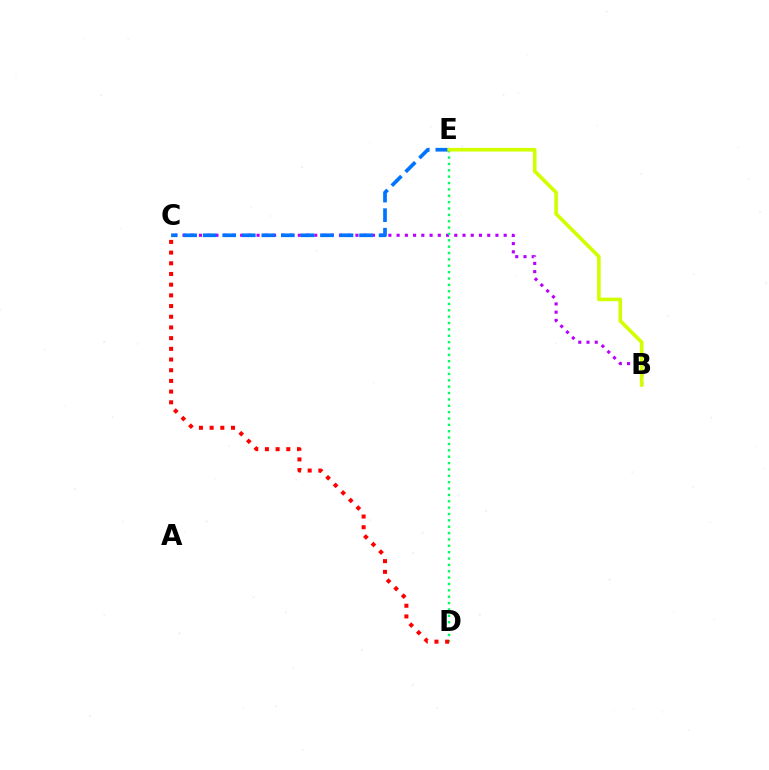{('B', 'C'): [{'color': '#b900ff', 'line_style': 'dotted', 'thickness': 2.24}], ('D', 'E'): [{'color': '#00ff5c', 'line_style': 'dotted', 'thickness': 1.73}], ('C', 'D'): [{'color': '#ff0000', 'line_style': 'dotted', 'thickness': 2.91}], ('C', 'E'): [{'color': '#0074ff', 'line_style': 'dashed', 'thickness': 2.66}], ('B', 'E'): [{'color': '#d1ff00', 'line_style': 'solid', 'thickness': 2.61}]}